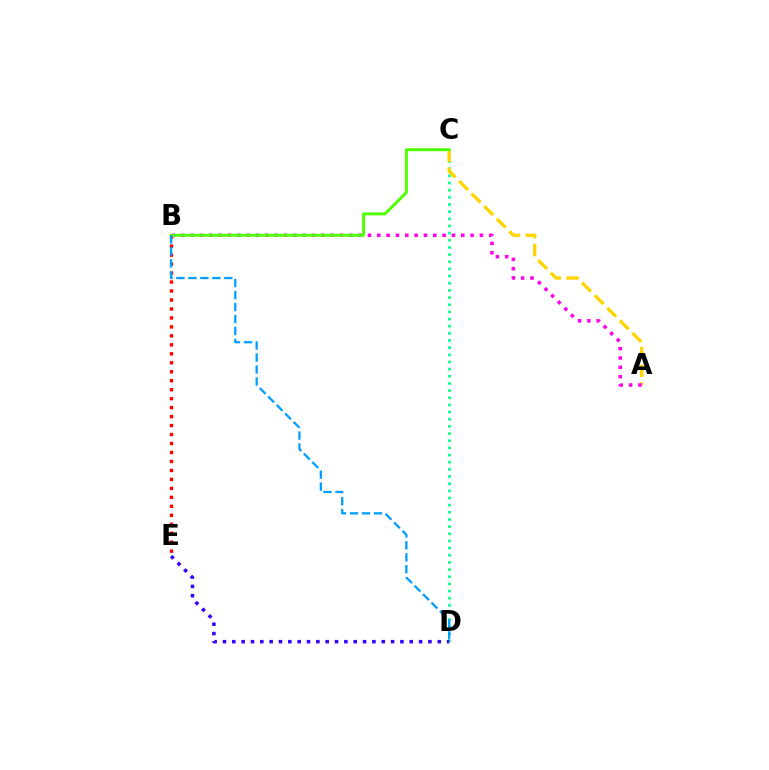{('C', 'D'): [{'color': '#00ff86', 'line_style': 'dotted', 'thickness': 1.94}], ('B', 'E'): [{'color': '#ff0000', 'line_style': 'dotted', 'thickness': 2.44}], ('D', 'E'): [{'color': '#3700ff', 'line_style': 'dotted', 'thickness': 2.54}], ('A', 'C'): [{'color': '#ffd500', 'line_style': 'dashed', 'thickness': 2.41}], ('A', 'B'): [{'color': '#ff00ed', 'line_style': 'dotted', 'thickness': 2.54}], ('B', 'C'): [{'color': '#4fff00', 'line_style': 'solid', 'thickness': 2.12}], ('B', 'D'): [{'color': '#009eff', 'line_style': 'dashed', 'thickness': 1.63}]}